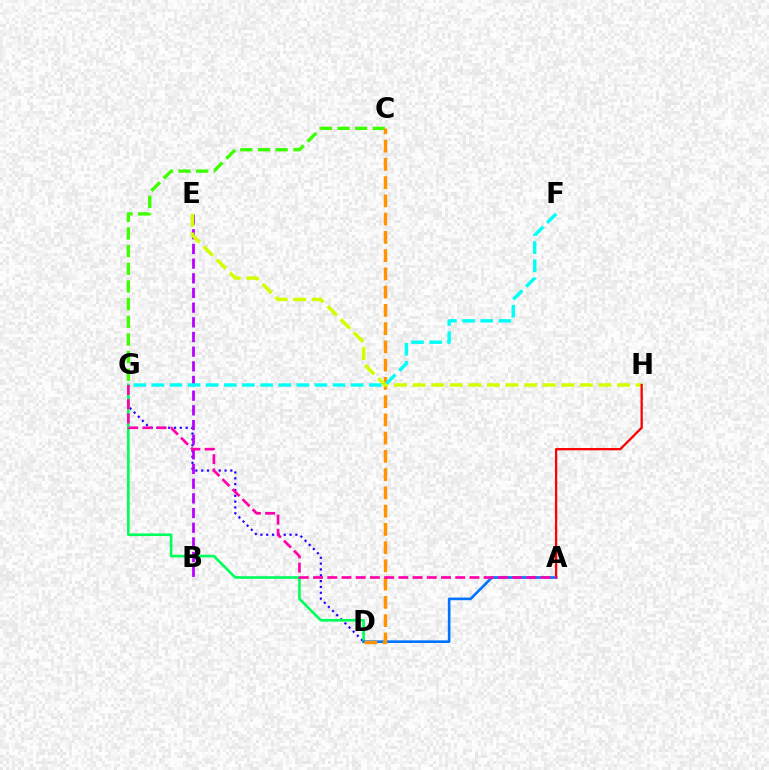{('D', 'G'): [{'color': '#2500ff', 'line_style': 'dotted', 'thickness': 1.58}, {'color': '#00ff5c', 'line_style': 'solid', 'thickness': 1.9}], ('C', 'G'): [{'color': '#3dff00', 'line_style': 'dashed', 'thickness': 2.4}], ('B', 'E'): [{'color': '#b900ff', 'line_style': 'dashed', 'thickness': 1.99}], ('A', 'D'): [{'color': '#0074ff', 'line_style': 'solid', 'thickness': 1.9}], ('C', 'D'): [{'color': '#ff9400', 'line_style': 'dashed', 'thickness': 2.48}], ('E', 'H'): [{'color': '#d1ff00', 'line_style': 'dashed', 'thickness': 2.53}], ('A', 'H'): [{'color': '#ff0000', 'line_style': 'solid', 'thickness': 1.64}], ('A', 'G'): [{'color': '#ff00ac', 'line_style': 'dashed', 'thickness': 1.93}], ('F', 'G'): [{'color': '#00fff6', 'line_style': 'dashed', 'thickness': 2.46}]}